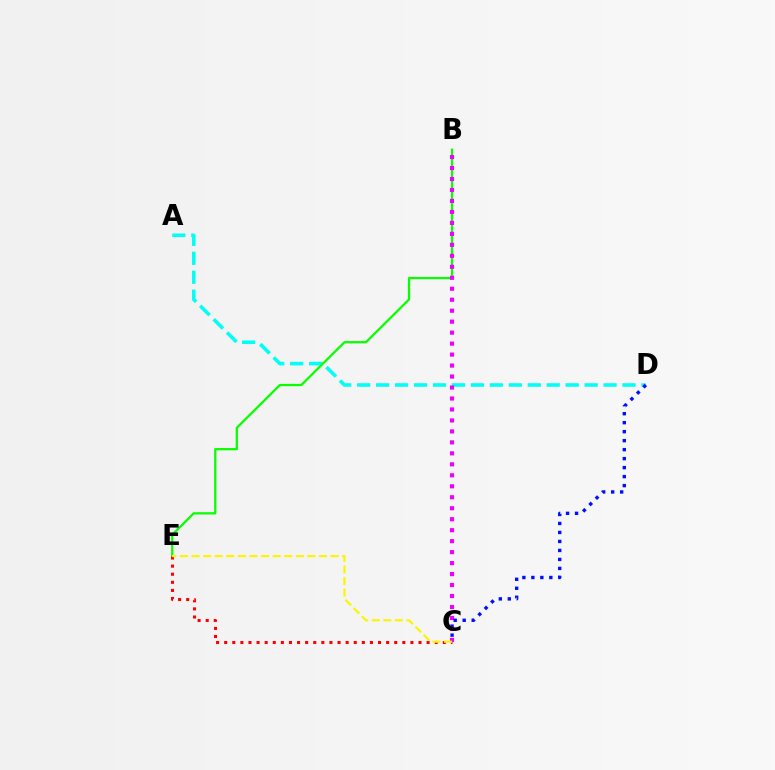{('A', 'D'): [{'color': '#00fff6', 'line_style': 'dashed', 'thickness': 2.57}], ('B', 'E'): [{'color': '#08ff00', 'line_style': 'solid', 'thickness': 1.63}], ('C', 'E'): [{'color': '#ff0000', 'line_style': 'dotted', 'thickness': 2.2}, {'color': '#fcf500', 'line_style': 'dashed', 'thickness': 1.57}], ('B', 'C'): [{'color': '#ee00ff', 'line_style': 'dotted', 'thickness': 2.98}], ('C', 'D'): [{'color': '#0010ff', 'line_style': 'dotted', 'thickness': 2.44}]}